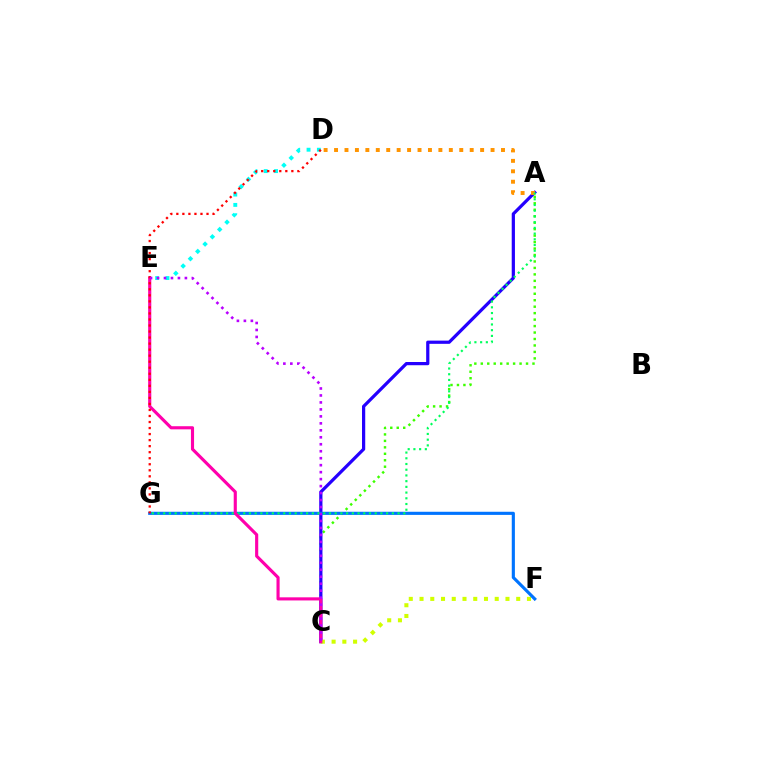{('A', 'C'): [{'color': '#3dff00', 'line_style': 'dotted', 'thickness': 1.76}, {'color': '#2500ff', 'line_style': 'solid', 'thickness': 2.32}], ('A', 'D'): [{'color': '#ff9400', 'line_style': 'dotted', 'thickness': 2.83}], ('C', 'F'): [{'color': '#d1ff00', 'line_style': 'dotted', 'thickness': 2.92}], ('F', 'G'): [{'color': '#0074ff', 'line_style': 'solid', 'thickness': 2.26}], ('A', 'G'): [{'color': '#00ff5c', 'line_style': 'dotted', 'thickness': 1.55}], ('C', 'E'): [{'color': '#ff00ac', 'line_style': 'solid', 'thickness': 2.25}, {'color': '#b900ff', 'line_style': 'dotted', 'thickness': 1.89}], ('D', 'E'): [{'color': '#00fff6', 'line_style': 'dotted', 'thickness': 2.81}], ('D', 'G'): [{'color': '#ff0000', 'line_style': 'dotted', 'thickness': 1.64}]}